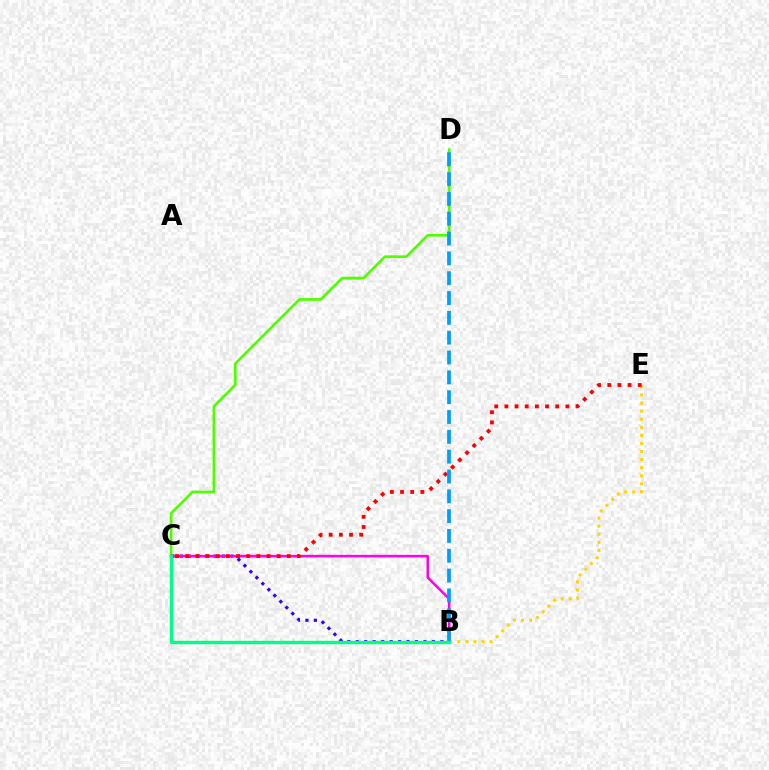{('C', 'D'): [{'color': '#4fff00', 'line_style': 'solid', 'thickness': 1.93}], ('B', 'C'): [{'color': '#3700ff', 'line_style': 'dotted', 'thickness': 2.3}, {'color': '#ff00ed', 'line_style': 'solid', 'thickness': 1.82}, {'color': '#00ff86', 'line_style': 'solid', 'thickness': 2.43}], ('B', 'E'): [{'color': '#ffd500', 'line_style': 'dotted', 'thickness': 2.19}], ('C', 'E'): [{'color': '#ff0000', 'line_style': 'dotted', 'thickness': 2.76}], ('B', 'D'): [{'color': '#009eff', 'line_style': 'dashed', 'thickness': 2.69}]}